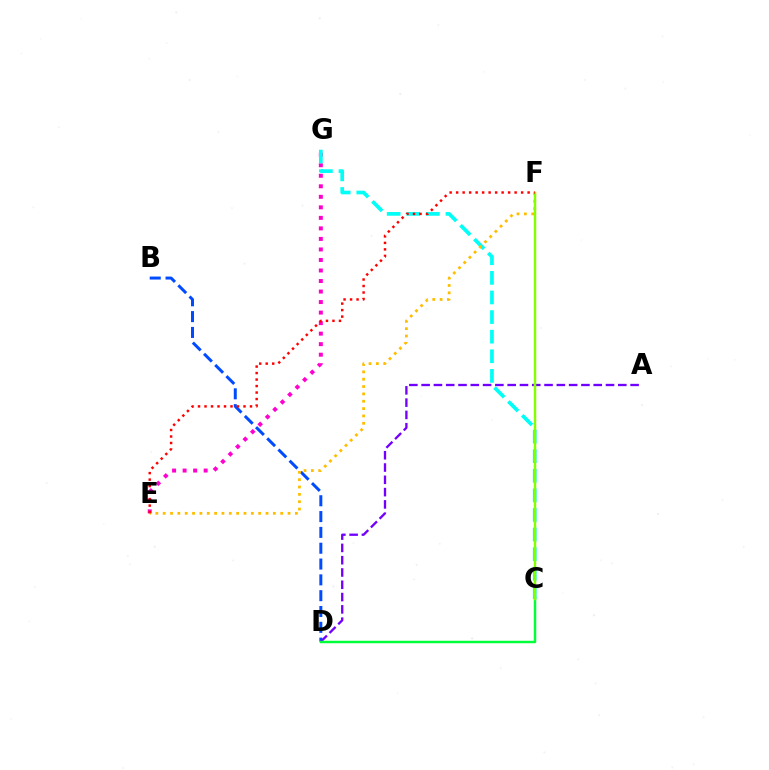{('E', 'G'): [{'color': '#ff00cf', 'line_style': 'dotted', 'thickness': 2.86}], ('B', 'D'): [{'color': '#004bff', 'line_style': 'dashed', 'thickness': 2.15}], ('C', 'G'): [{'color': '#00fff6', 'line_style': 'dashed', 'thickness': 2.66}], ('E', 'F'): [{'color': '#ffbd00', 'line_style': 'dotted', 'thickness': 2.0}, {'color': '#ff0000', 'line_style': 'dotted', 'thickness': 1.77}], ('A', 'D'): [{'color': '#7200ff', 'line_style': 'dashed', 'thickness': 1.67}], ('C', 'D'): [{'color': '#00ff39', 'line_style': 'solid', 'thickness': 1.77}], ('C', 'F'): [{'color': '#84ff00', 'line_style': 'solid', 'thickness': 1.77}]}